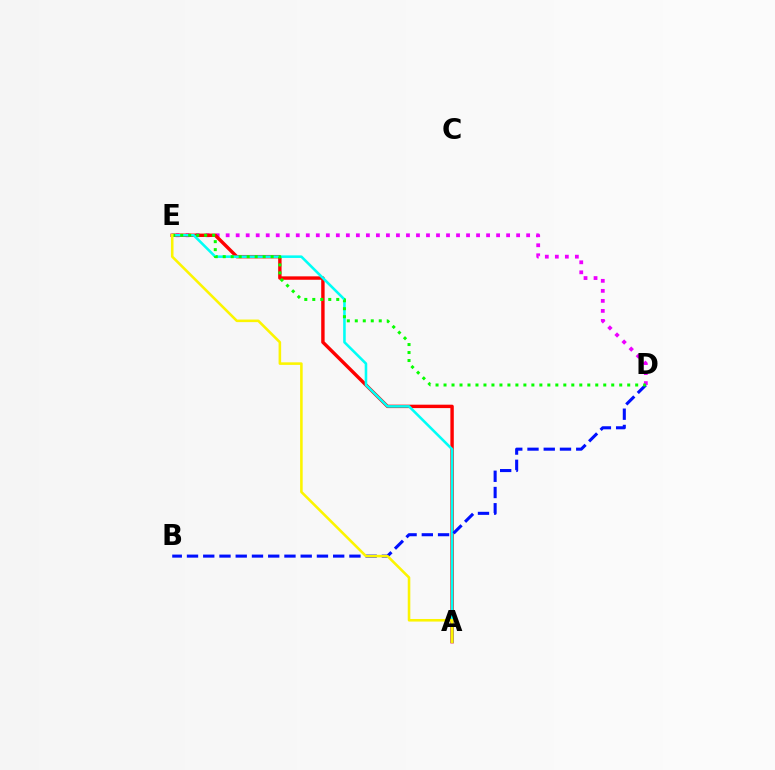{('D', 'E'): [{'color': '#ee00ff', 'line_style': 'dotted', 'thickness': 2.72}, {'color': '#08ff00', 'line_style': 'dotted', 'thickness': 2.17}], ('A', 'E'): [{'color': '#ff0000', 'line_style': 'solid', 'thickness': 2.46}, {'color': '#00fff6', 'line_style': 'solid', 'thickness': 1.85}, {'color': '#fcf500', 'line_style': 'solid', 'thickness': 1.85}], ('B', 'D'): [{'color': '#0010ff', 'line_style': 'dashed', 'thickness': 2.21}]}